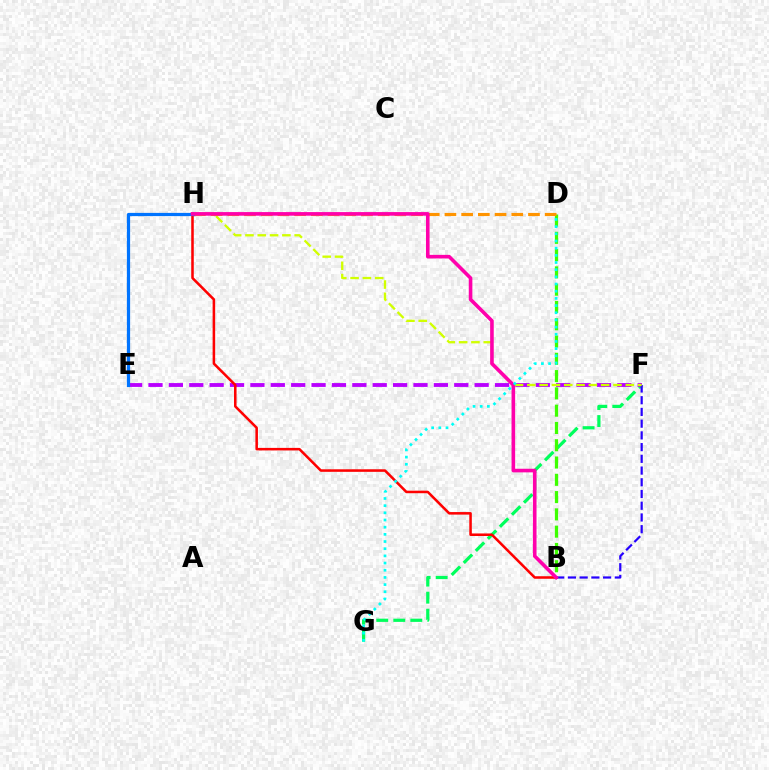{('F', 'G'): [{'color': '#00ff5c', 'line_style': 'dashed', 'thickness': 2.31}], ('E', 'F'): [{'color': '#b900ff', 'line_style': 'dashed', 'thickness': 2.77}], ('B', 'D'): [{'color': '#3dff00', 'line_style': 'dashed', 'thickness': 2.35}], ('B', 'F'): [{'color': '#2500ff', 'line_style': 'dashed', 'thickness': 1.59}], ('F', 'H'): [{'color': '#d1ff00', 'line_style': 'dashed', 'thickness': 1.67}], ('B', 'H'): [{'color': '#ff0000', 'line_style': 'solid', 'thickness': 1.83}, {'color': '#ff00ac', 'line_style': 'solid', 'thickness': 2.59}], ('D', 'H'): [{'color': '#ff9400', 'line_style': 'dashed', 'thickness': 2.27}], ('E', 'H'): [{'color': '#0074ff', 'line_style': 'solid', 'thickness': 2.32}], ('D', 'G'): [{'color': '#00fff6', 'line_style': 'dotted', 'thickness': 1.95}]}